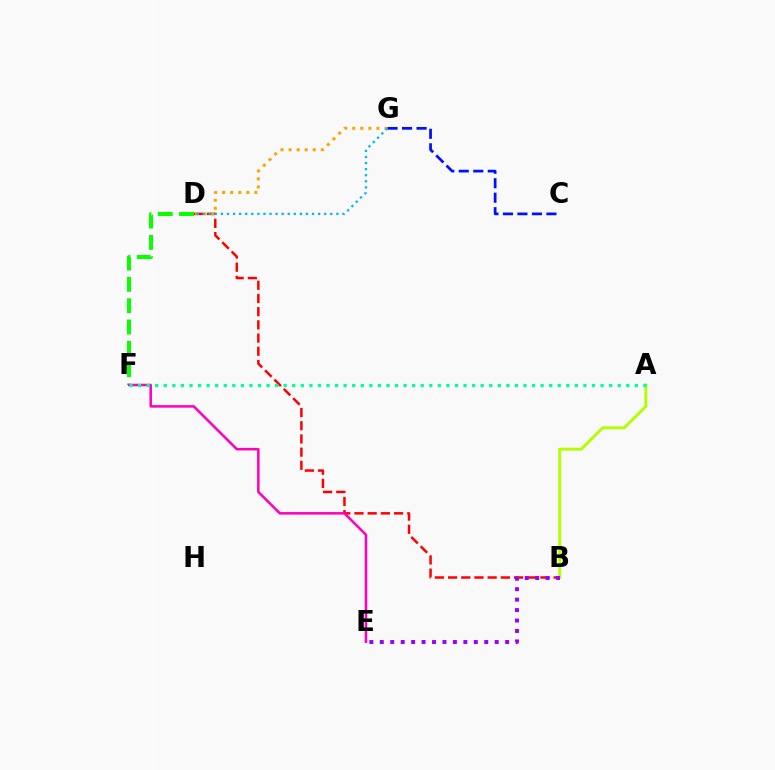{('A', 'B'): [{'color': '#b3ff00', 'line_style': 'solid', 'thickness': 2.11}], ('B', 'D'): [{'color': '#ff0000', 'line_style': 'dashed', 'thickness': 1.79}], ('B', 'E'): [{'color': '#9b00ff', 'line_style': 'dotted', 'thickness': 2.84}], ('D', 'F'): [{'color': '#08ff00', 'line_style': 'dashed', 'thickness': 2.9}], ('D', 'G'): [{'color': '#ffa500', 'line_style': 'dotted', 'thickness': 2.19}, {'color': '#00b5ff', 'line_style': 'dotted', 'thickness': 1.65}], ('C', 'G'): [{'color': '#0010ff', 'line_style': 'dashed', 'thickness': 1.97}], ('E', 'F'): [{'color': '#ff00bd', 'line_style': 'solid', 'thickness': 1.82}], ('A', 'F'): [{'color': '#00ff9d', 'line_style': 'dotted', 'thickness': 2.33}]}